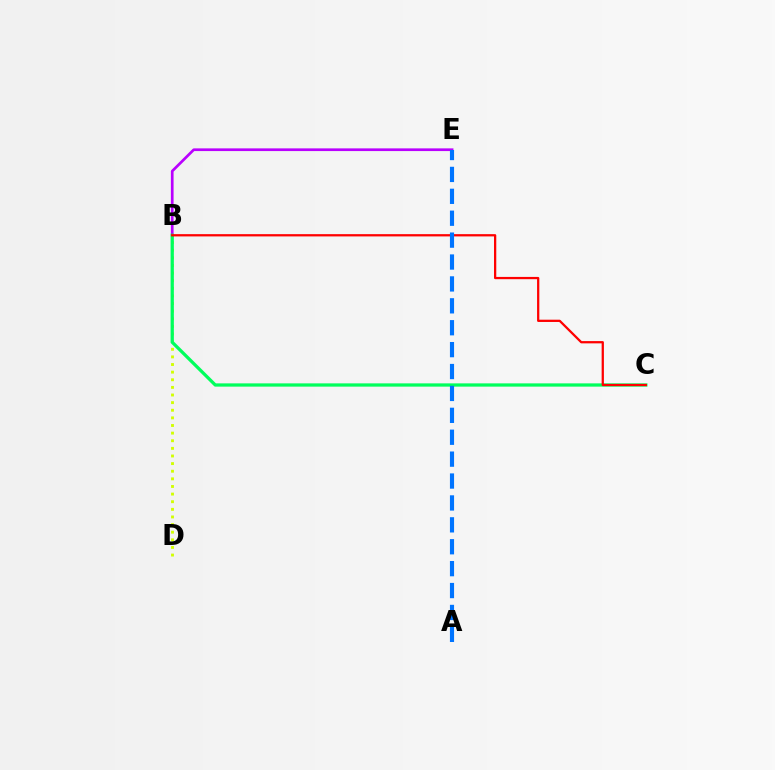{('B', 'E'): [{'color': '#b900ff', 'line_style': 'solid', 'thickness': 1.94}], ('B', 'D'): [{'color': '#d1ff00', 'line_style': 'dotted', 'thickness': 2.07}], ('B', 'C'): [{'color': '#00ff5c', 'line_style': 'solid', 'thickness': 2.35}, {'color': '#ff0000', 'line_style': 'solid', 'thickness': 1.63}], ('A', 'E'): [{'color': '#0074ff', 'line_style': 'dashed', 'thickness': 2.98}]}